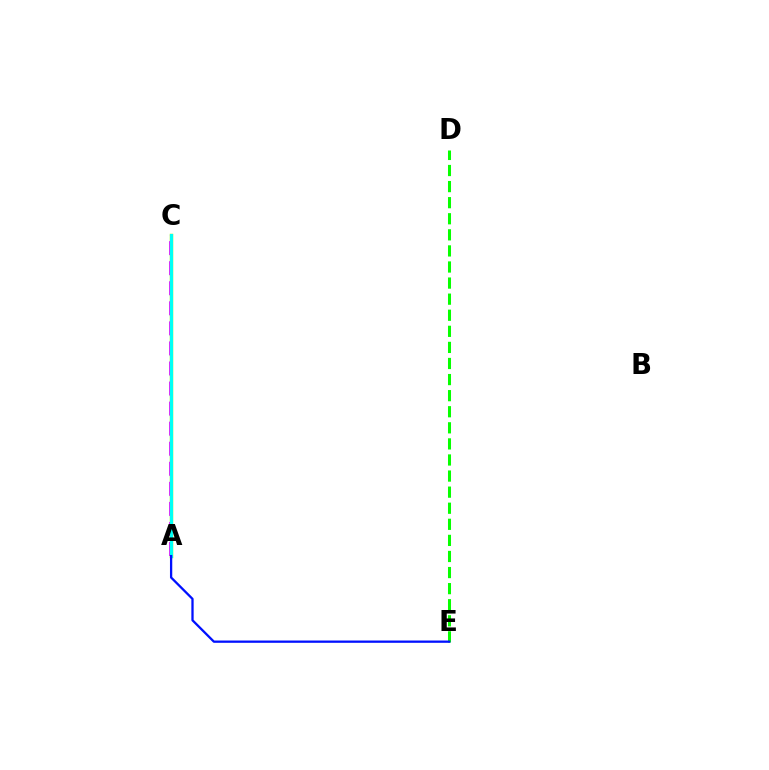{('A', 'C'): [{'color': '#fcf500', 'line_style': 'solid', 'thickness': 2.49}, {'color': '#ff0000', 'line_style': 'dashed', 'thickness': 2.04}, {'color': '#ee00ff', 'line_style': 'dashed', 'thickness': 2.72}, {'color': '#00fff6', 'line_style': 'solid', 'thickness': 2.33}], ('D', 'E'): [{'color': '#08ff00', 'line_style': 'dashed', 'thickness': 2.18}], ('A', 'E'): [{'color': '#0010ff', 'line_style': 'solid', 'thickness': 1.64}]}